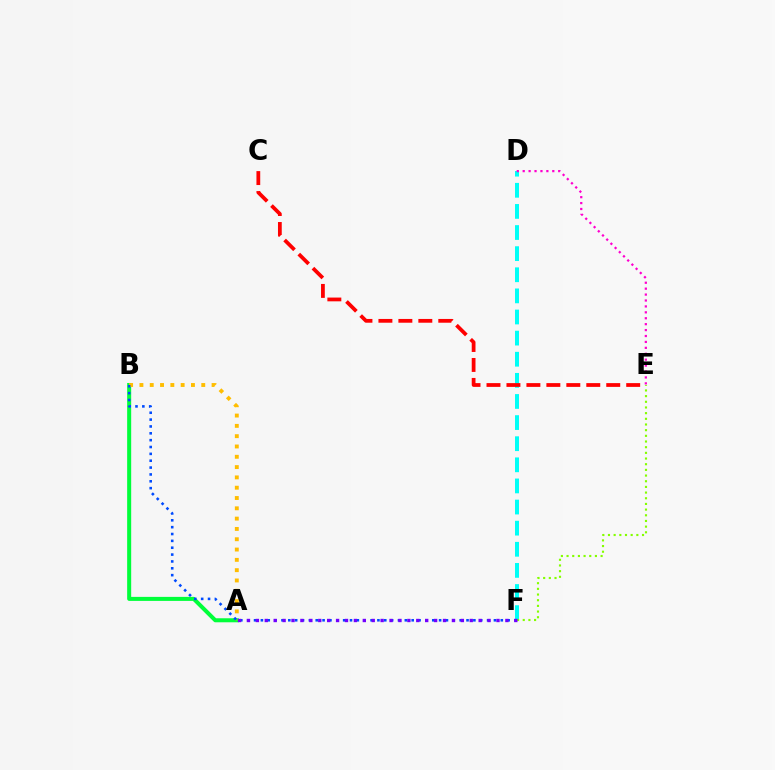{('A', 'B'): [{'color': '#00ff39', 'line_style': 'solid', 'thickness': 2.9}, {'color': '#ffbd00', 'line_style': 'dotted', 'thickness': 2.8}], ('D', 'F'): [{'color': '#00fff6', 'line_style': 'dashed', 'thickness': 2.87}], ('C', 'E'): [{'color': '#ff0000', 'line_style': 'dashed', 'thickness': 2.71}], ('D', 'E'): [{'color': '#ff00cf', 'line_style': 'dotted', 'thickness': 1.61}], ('B', 'F'): [{'color': '#004bff', 'line_style': 'dotted', 'thickness': 1.86}], ('E', 'F'): [{'color': '#84ff00', 'line_style': 'dotted', 'thickness': 1.54}], ('A', 'F'): [{'color': '#7200ff', 'line_style': 'dotted', 'thickness': 2.42}]}